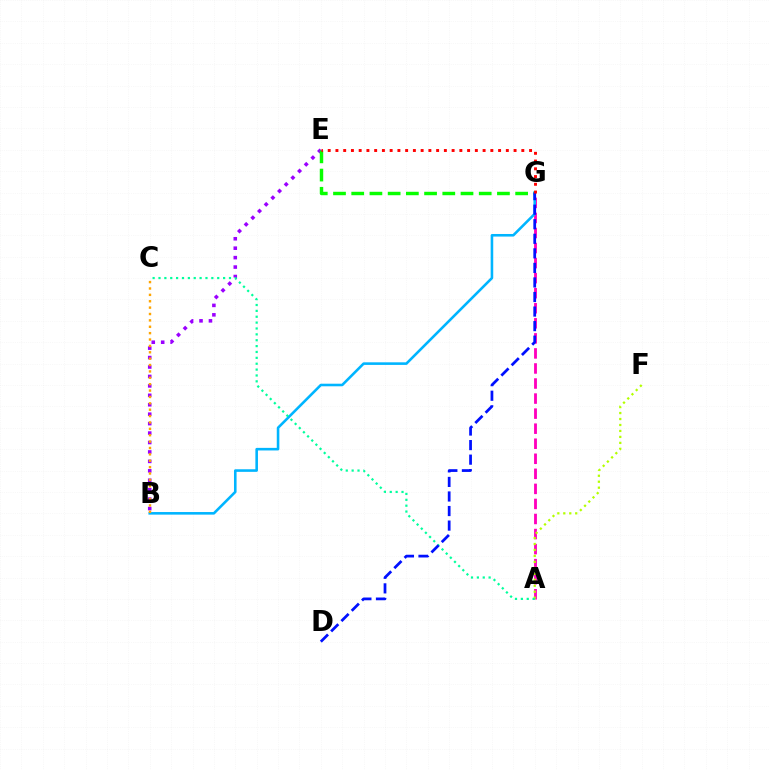{('A', 'G'): [{'color': '#ff00bd', 'line_style': 'dashed', 'thickness': 2.04}], ('B', 'E'): [{'color': '#9b00ff', 'line_style': 'dotted', 'thickness': 2.56}], ('E', 'G'): [{'color': '#08ff00', 'line_style': 'dashed', 'thickness': 2.47}, {'color': '#ff0000', 'line_style': 'dotted', 'thickness': 2.1}], ('B', 'G'): [{'color': '#00b5ff', 'line_style': 'solid', 'thickness': 1.86}], ('B', 'C'): [{'color': '#ffa500', 'line_style': 'dotted', 'thickness': 1.73}], ('A', 'F'): [{'color': '#b3ff00', 'line_style': 'dotted', 'thickness': 1.62}], ('A', 'C'): [{'color': '#00ff9d', 'line_style': 'dotted', 'thickness': 1.6}], ('D', 'G'): [{'color': '#0010ff', 'line_style': 'dashed', 'thickness': 1.98}]}